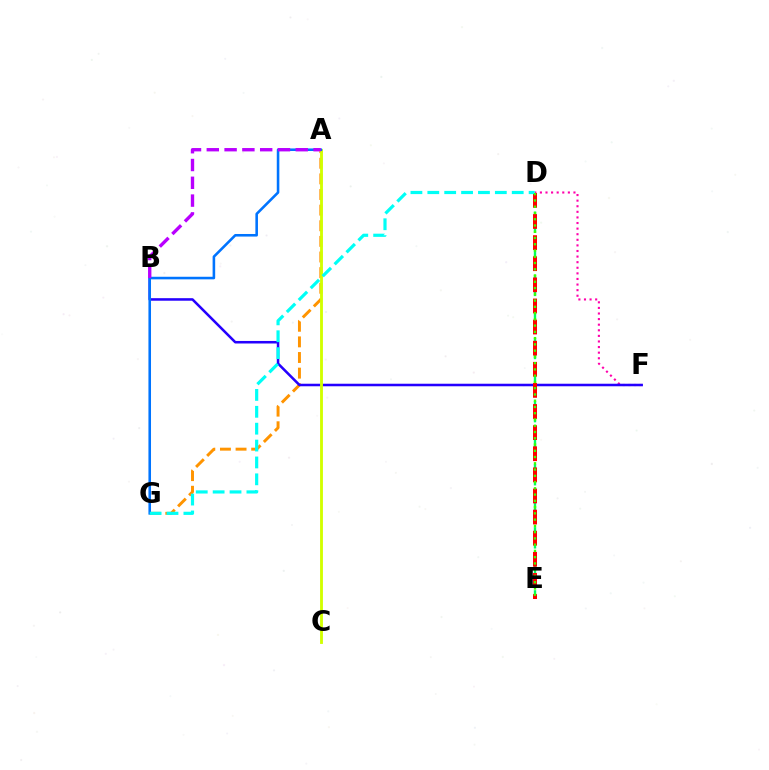{('A', 'G'): [{'color': '#ff9400', 'line_style': 'dashed', 'thickness': 2.12}, {'color': '#0074ff', 'line_style': 'solid', 'thickness': 1.86}], ('D', 'F'): [{'color': '#ff00ac', 'line_style': 'dotted', 'thickness': 1.52}], ('B', 'F'): [{'color': '#2500ff', 'line_style': 'solid', 'thickness': 1.83}], ('D', 'E'): [{'color': '#00ff5c', 'line_style': 'dashed', 'thickness': 1.71}, {'color': '#ff0000', 'line_style': 'dashed', 'thickness': 2.87}, {'color': '#3dff00', 'line_style': 'dotted', 'thickness': 1.7}], ('A', 'C'): [{'color': '#d1ff00', 'line_style': 'solid', 'thickness': 2.06}], ('A', 'B'): [{'color': '#b900ff', 'line_style': 'dashed', 'thickness': 2.42}], ('D', 'G'): [{'color': '#00fff6', 'line_style': 'dashed', 'thickness': 2.29}]}